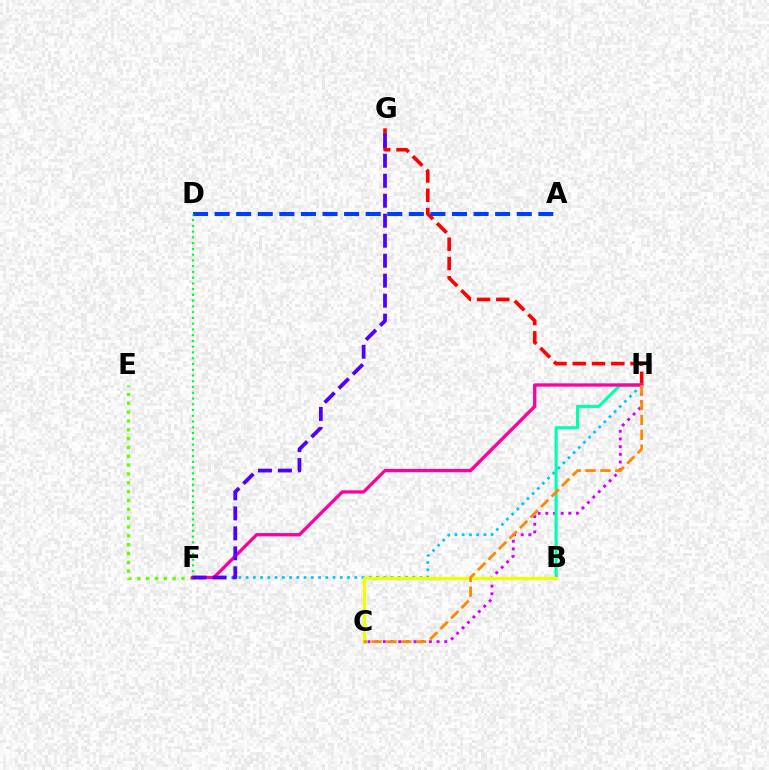{('F', 'H'): [{'color': '#00c7ff', 'line_style': 'dotted', 'thickness': 1.97}, {'color': '#ff00a0', 'line_style': 'solid', 'thickness': 2.37}], ('G', 'H'): [{'color': '#ff0000', 'line_style': 'dashed', 'thickness': 2.62}], ('C', 'H'): [{'color': '#d600ff', 'line_style': 'dotted', 'thickness': 2.08}, {'color': '#ff8800', 'line_style': 'dashed', 'thickness': 2.02}], ('B', 'H'): [{'color': '#00ffaf', 'line_style': 'solid', 'thickness': 2.23}], ('E', 'F'): [{'color': '#66ff00', 'line_style': 'dotted', 'thickness': 2.4}], ('A', 'D'): [{'color': '#003fff', 'line_style': 'dashed', 'thickness': 2.93}], ('D', 'F'): [{'color': '#00ff27', 'line_style': 'dotted', 'thickness': 1.56}], ('B', 'C'): [{'color': '#eeff00', 'line_style': 'solid', 'thickness': 2.35}], ('F', 'G'): [{'color': '#4f00ff', 'line_style': 'dashed', 'thickness': 2.72}]}